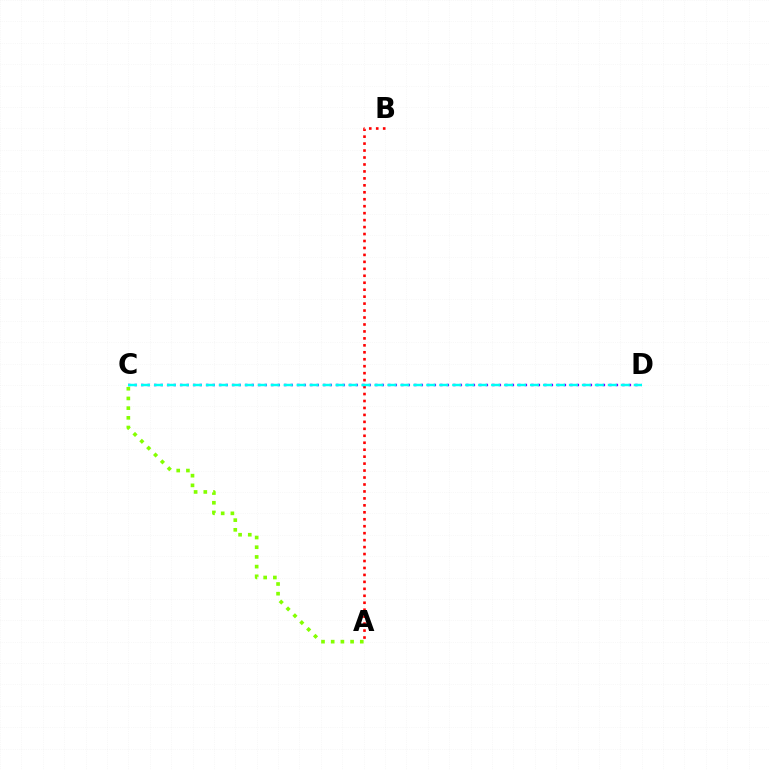{('A', 'B'): [{'color': '#ff0000', 'line_style': 'dotted', 'thickness': 1.89}], ('C', 'D'): [{'color': '#7200ff', 'line_style': 'dotted', 'thickness': 1.77}, {'color': '#00fff6', 'line_style': 'dashed', 'thickness': 1.76}], ('A', 'C'): [{'color': '#84ff00', 'line_style': 'dotted', 'thickness': 2.63}]}